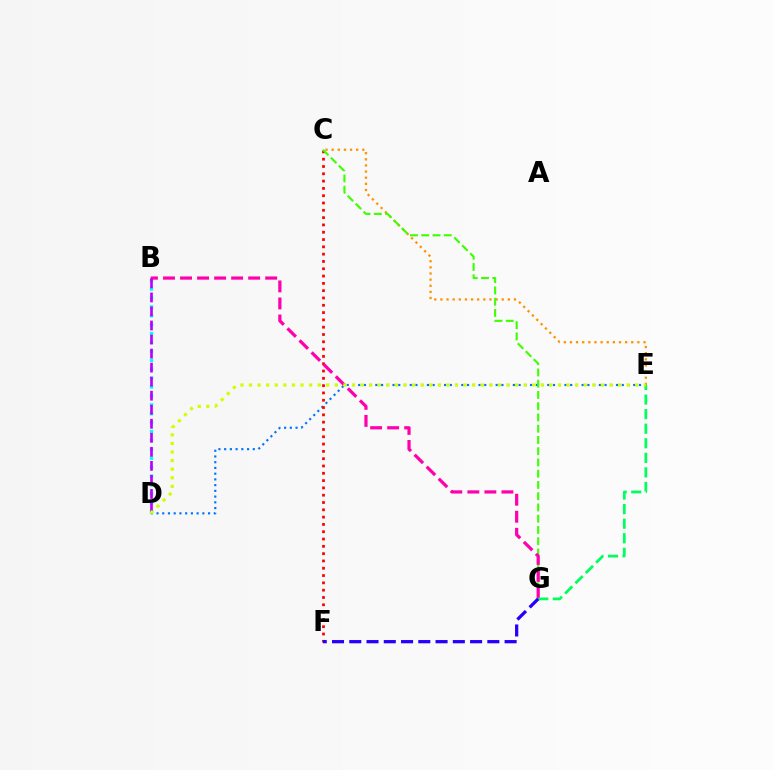{('C', 'E'): [{'color': '#ff9400', 'line_style': 'dotted', 'thickness': 1.67}], ('D', 'E'): [{'color': '#0074ff', 'line_style': 'dotted', 'thickness': 1.56}, {'color': '#d1ff00', 'line_style': 'dotted', 'thickness': 2.33}], ('B', 'D'): [{'color': '#00fff6', 'line_style': 'dotted', 'thickness': 2.42}, {'color': '#b900ff', 'line_style': 'dashed', 'thickness': 1.91}], ('C', 'F'): [{'color': '#ff0000', 'line_style': 'dotted', 'thickness': 1.98}], ('C', 'G'): [{'color': '#3dff00', 'line_style': 'dashed', 'thickness': 1.53}], ('B', 'G'): [{'color': '#ff00ac', 'line_style': 'dashed', 'thickness': 2.31}], ('E', 'G'): [{'color': '#00ff5c', 'line_style': 'dashed', 'thickness': 1.98}], ('F', 'G'): [{'color': '#2500ff', 'line_style': 'dashed', 'thickness': 2.34}]}